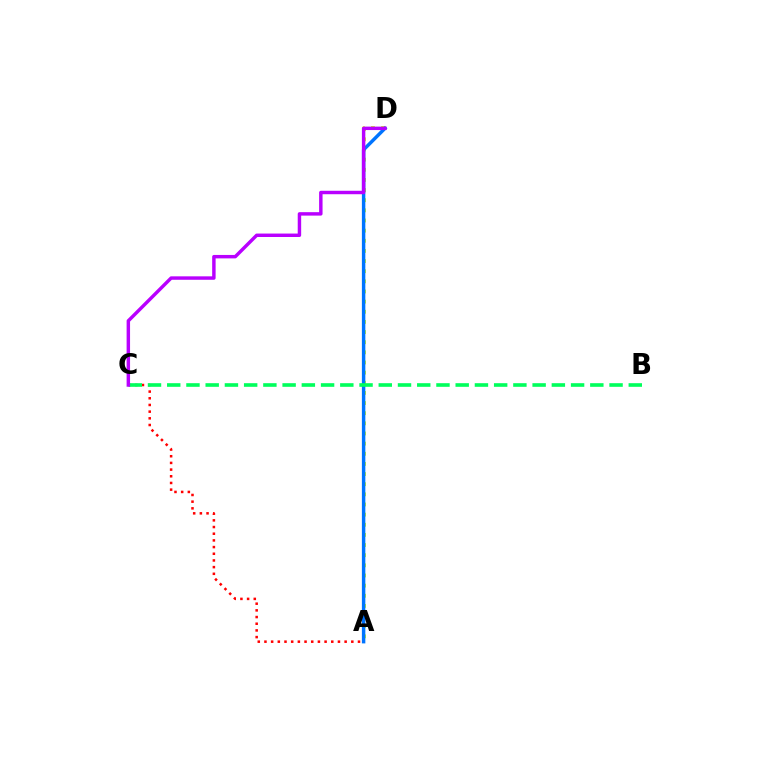{('A', 'D'): [{'color': '#d1ff00', 'line_style': 'dotted', 'thickness': 2.76}, {'color': '#0074ff', 'line_style': 'solid', 'thickness': 2.49}], ('A', 'C'): [{'color': '#ff0000', 'line_style': 'dotted', 'thickness': 1.82}], ('B', 'C'): [{'color': '#00ff5c', 'line_style': 'dashed', 'thickness': 2.61}], ('C', 'D'): [{'color': '#b900ff', 'line_style': 'solid', 'thickness': 2.48}]}